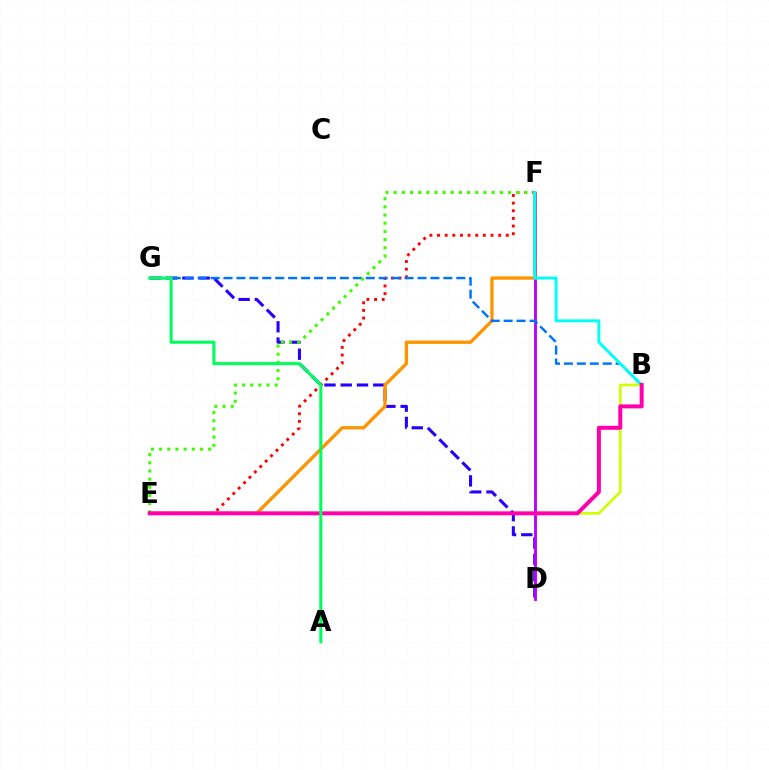{('D', 'G'): [{'color': '#2500ff', 'line_style': 'dashed', 'thickness': 2.21}], ('D', 'F'): [{'color': '#b900ff', 'line_style': 'solid', 'thickness': 2.05}], ('E', 'F'): [{'color': '#ff0000', 'line_style': 'dotted', 'thickness': 2.08}, {'color': '#ff9400', 'line_style': 'solid', 'thickness': 2.39}, {'color': '#3dff00', 'line_style': 'dotted', 'thickness': 2.22}], ('B', 'G'): [{'color': '#0074ff', 'line_style': 'dashed', 'thickness': 1.76}], ('B', 'E'): [{'color': '#d1ff00', 'line_style': 'solid', 'thickness': 1.92}, {'color': '#ff00ac', 'line_style': 'solid', 'thickness': 2.87}], ('B', 'F'): [{'color': '#00fff6', 'line_style': 'solid', 'thickness': 2.11}], ('A', 'G'): [{'color': '#00ff5c', 'line_style': 'solid', 'thickness': 2.21}]}